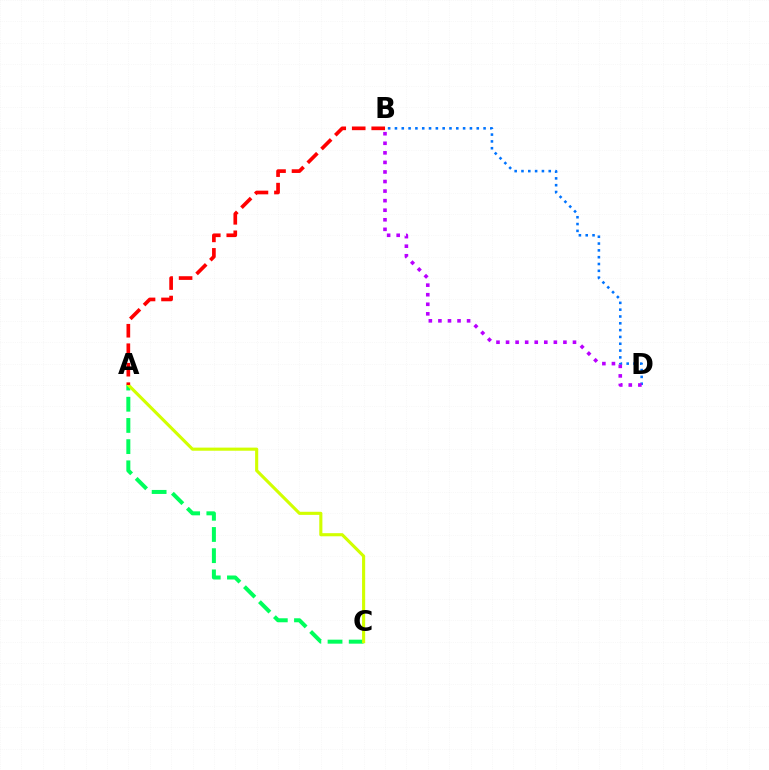{('A', 'C'): [{'color': '#00ff5c', 'line_style': 'dashed', 'thickness': 2.88}, {'color': '#d1ff00', 'line_style': 'solid', 'thickness': 2.24}], ('B', 'D'): [{'color': '#0074ff', 'line_style': 'dotted', 'thickness': 1.85}, {'color': '#b900ff', 'line_style': 'dotted', 'thickness': 2.6}], ('A', 'B'): [{'color': '#ff0000', 'line_style': 'dashed', 'thickness': 2.65}]}